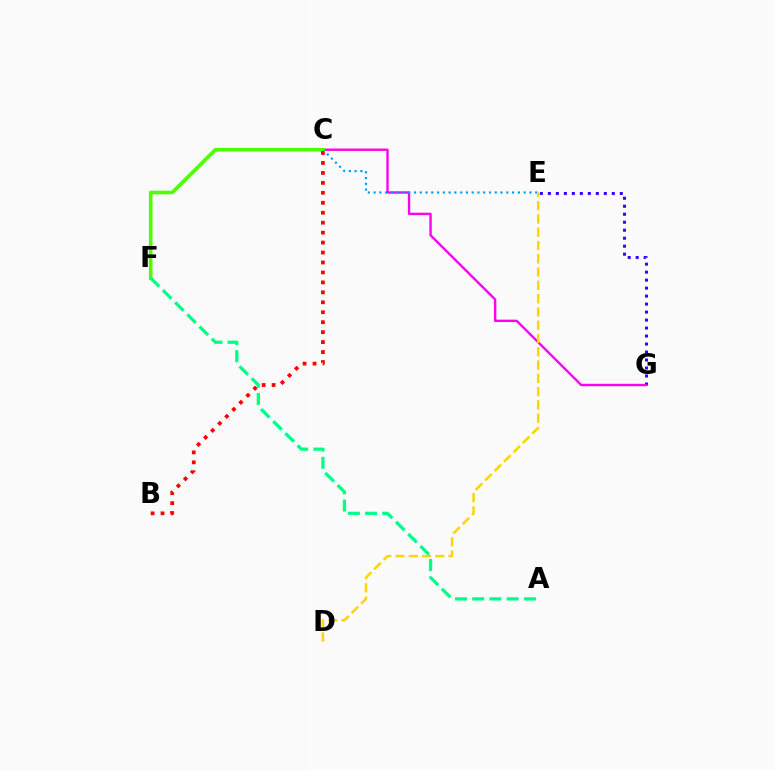{('E', 'G'): [{'color': '#3700ff', 'line_style': 'dotted', 'thickness': 2.17}], ('C', 'G'): [{'color': '#ff00ed', 'line_style': 'solid', 'thickness': 1.71}], ('C', 'E'): [{'color': '#009eff', 'line_style': 'dotted', 'thickness': 1.57}], ('D', 'E'): [{'color': '#ffd500', 'line_style': 'dashed', 'thickness': 1.8}], ('C', 'F'): [{'color': '#4fff00', 'line_style': 'solid', 'thickness': 2.6}], ('A', 'F'): [{'color': '#00ff86', 'line_style': 'dashed', 'thickness': 2.34}], ('B', 'C'): [{'color': '#ff0000', 'line_style': 'dotted', 'thickness': 2.7}]}